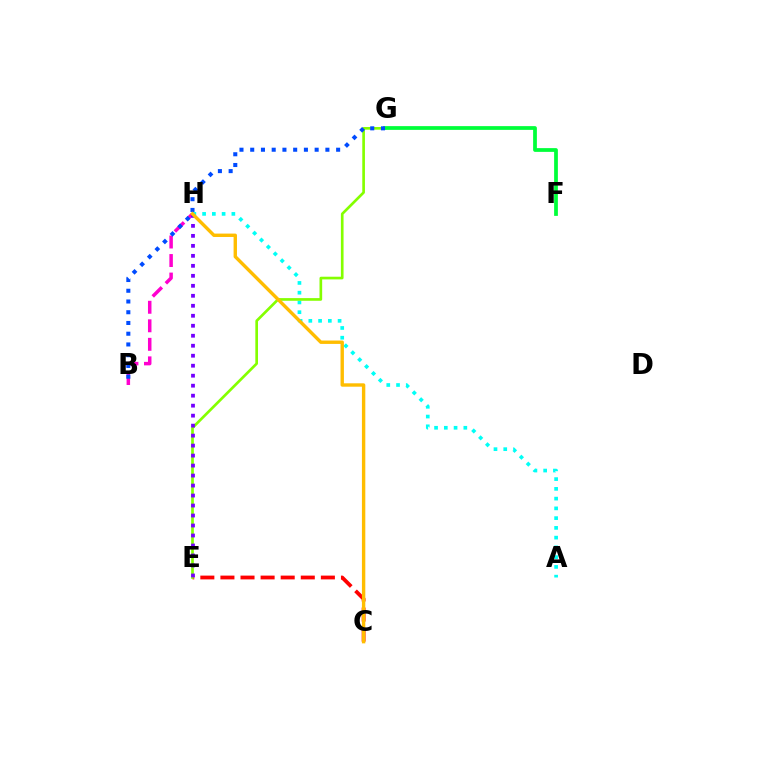{('A', 'H'): [{'color': '#00fff6', 'line_style': 'dotted', 'thickness': 2.65}], ('C', 'E'): [{'color': '#ff0000', 'line_style': 'dashed', 'thickness': 2.73}], ('B', 'H'): [{'color': '#ff00cf', 'line_style': 'dashed', 'thickness': 2.52}], ('E', 'G'): [{'color': '#84ff00', 'line_style': 'solid', 'thickness': 1.92}], ('F', 'G'): [{'color': '#00ff39', 'line_style': 'solid', 'thickness': 2.7}], ('E', 'H'): [{'color': '#7200ff', 'line_style': 'dotted', 'thickness': 2.71}], ('B', 'G'): [{'color': '#004bff', 'line_style': 'dotted', 'thickness': 2.92}], ('C', 'H'): [{'color': '#ffbd00', 'line_style': 'solid', 'thickness': 2.44}]}